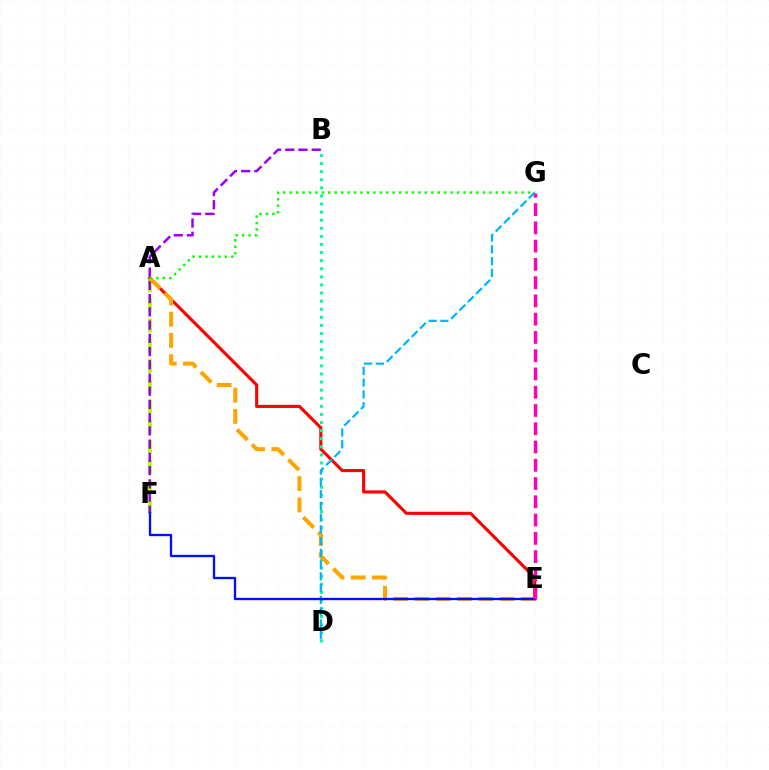{('A', 'F'): [{'color': '#b3ff00', 'line_style': 'dashed', 'thickness': 2.75}], ('A', 'E'): [{'color': '#ff0000', 'line_style': 'solid', 'thickness': 2.24}, {'color': '#ffa500', 'line_style': 'dashed', 'thickness': 2.89}], ('B', 'F'): [{'color': '#9b00ff', 'line_style': 'dashed', 'thickness': 1.8}], ('B', 'D'): [{'color': '#00ff9d', 'line_style': 'dotted', 'thickness': 2.2}], ('D', 'G'): [{'color': '#00b5ff', 'line_style': 'dashed', 'thickness': 1.6}], ('E', 'F'): [{'color': '#0010ff', 'line_style': 'solid', 'thickness': 1.68}], ('E', 'G'): [{'color': '#ff00bd', 'line_style': 'dashed', 'thickness': 2.48}], ('A', 'G'): [{'color': '#08ff00', 'line_style': 'dotted', 'thickness': 1.75}]}